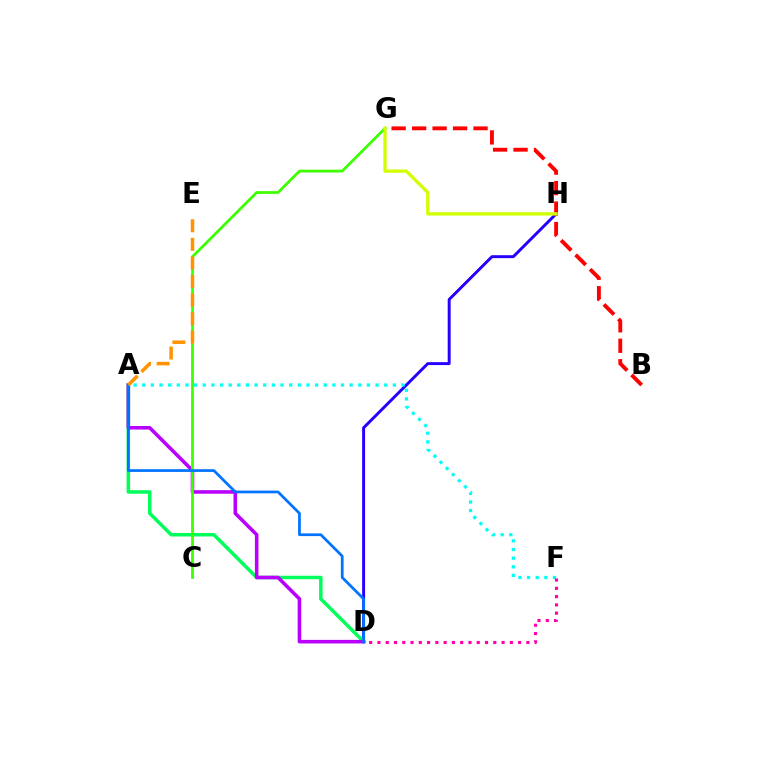{('D', 'H'): [{'color': '#2500ff', 'line_style': 'solid', 'thickness': 2.12}], ('B', 'G'): [{'color': '#ff0000', 'line_style': 'dashed', 'thickness': 2.78}], ('A', 'D'): [{'color': '#00ff5c', 'line_style': 'solid', 'thickness': 2.52}, {'color': '#b900ff', 'line_style': 'solid', 'thickness': 2.57}, {'color': '#0074ff', 'line_style': 'solid', 'thickness': 1.98}], ('A', 'F'): [{'color': '#00fff6', 'line_style': 'dotted', 'thickness': 2.35}], ('C', 'G'): [{'color': '#3dff00', 'line_style': 'solid', 'thickness': 1.99}], ('A', 'E'): [{'color': '#ff9400', 'line_style': 'dashed', 'thickness': 2.52}], ('G', 'H'): [{'color': '#d1ff00', 'line_style': 'solid', 'thickness': 2.37}], ('D', 'F'): [{'color': '#ff00ac', 'line_style': 'dotted', 'thickness': 2.25}]}